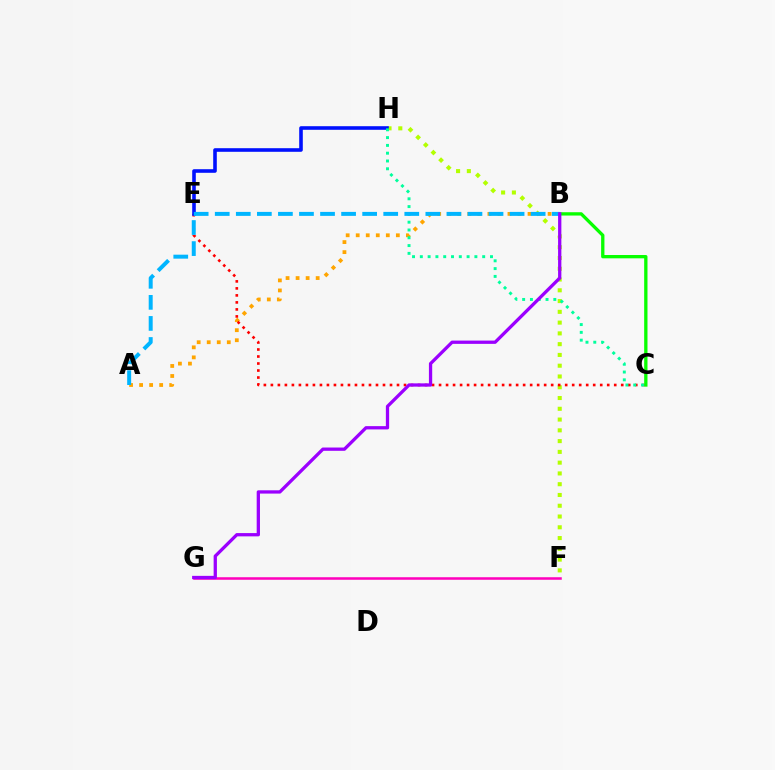{('F', 'H'): [{'color': '#b3ff00', 'line_style': 'dotted', 'thickness': 2.93}], ('A', 'B'): [{'color': '#ffa500', 'line_style': 'dotted', 'thickness': 2.73}, {'color': '#00b5ff', 'line_style': 'dashed', 'thickness': 2.86}], ('C', 'E'): [{'color': '#ff0000', 'line_style': 'dotted', 'thickness': 1.9}], ('F', 'G'): [{'color': '#ff00bd', 'line_style': 'solid', 'thickness': 1.82}], ('E', 'H'): [{'color': '#0010ff', 'line_style': 'solid', 'thickness': 2.59}], ('C', 'H'): [{'color': '#00ff9d', 'line_style': 'dotted', 'thickness': 2.12}], ('B', 'C'): [{'color': '#08ff00', 'line_style': 'solid', 'thickness': 2.39}], ('B', 'G'): [{'color': '#9b00ff', 'line_style': 'solid', 'thickness': 2.36}]}